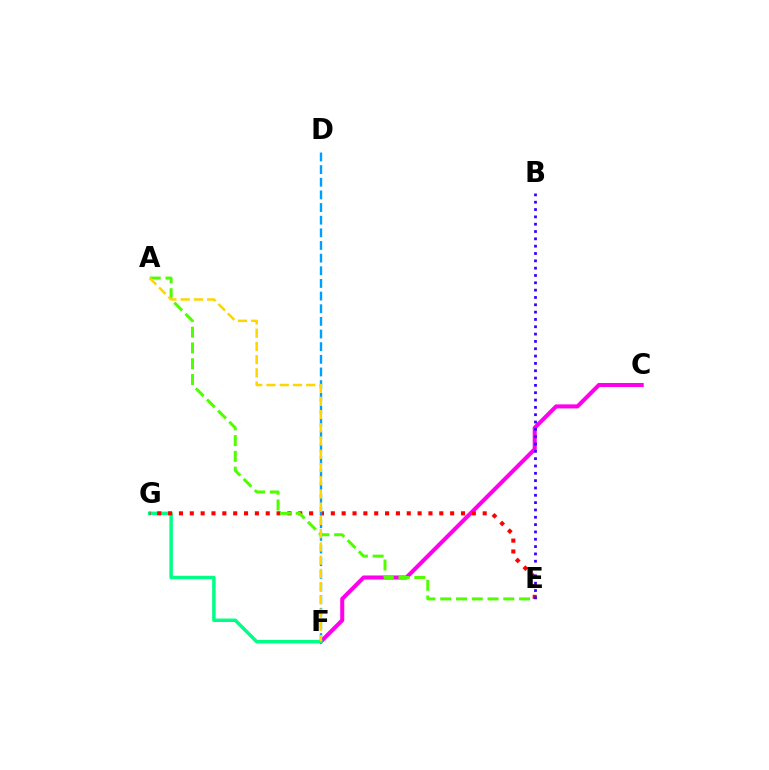{('C', 'F'): [{'color': '#ff00ed', 'line_style': 'solid', 'thickness': 2.91}], ('F', 'G'): [{'color': '#00ff86', 'line_style': 'solid', 'thickness': 2.49}], ('E', 'G'): [{'color': '#ff0000', 'line_style': 'dotted', 'thickness': 2.95}], ('D', 'F'): [{'color': '#009eff', 'line_style': 'dashed', 'thickness': 1.72}], ('A', 'E'): [{'color': '#4fff00', 'line_style': 'dashed', 'thickness': 2.14}], ('B', 'E'): [{'color': '#3700ff', 'line_style': 'dotted', 'thickness': 1.99}], ('A', 'F'): [{'color': '#ffd500', 'line_style': 'dashed', 'thickness': 1.8}]}